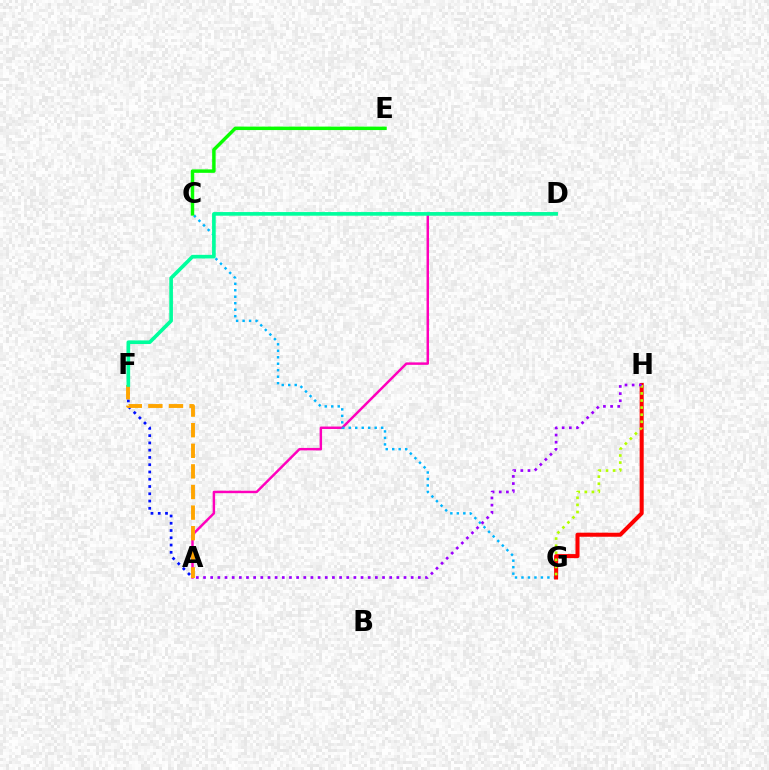{('A', 'F'): [{'color': '#0010ff', 'line_style': 'dotted', 'thickness': 1.97}, {'color': '#ffa500', 'line_style': 'dashed', 'thickness': 2.8}], ('A', 'D'): [{'color': '#ff00bd', 'line_style': 'solid', 'thickness': 1.78}], ('C', 'G'): [{'color': '#00b5ff', 'line_style': 'dotted', 'thickness': 1.76}], ('D', 'F'): [{'color': '#00ff9d', 'line_style': 'solid', 'thickness': 2.63}], ('G', 'H'): [{'color': '#ff0000', 'line_style': 'solid', 'thickness': 2.91}, {'color': '#b3ff00', 'line_style': 'dotted', 'thickness': 1.93}], ('A', 'H'): [{'color': '#9b00ff', 'line_style': 'dotted', 'thickness': 1.95}], ('C', 'E'): [{'color': '#08ff00', 'line_style': 'solid', 'thickness': 2.48}]}